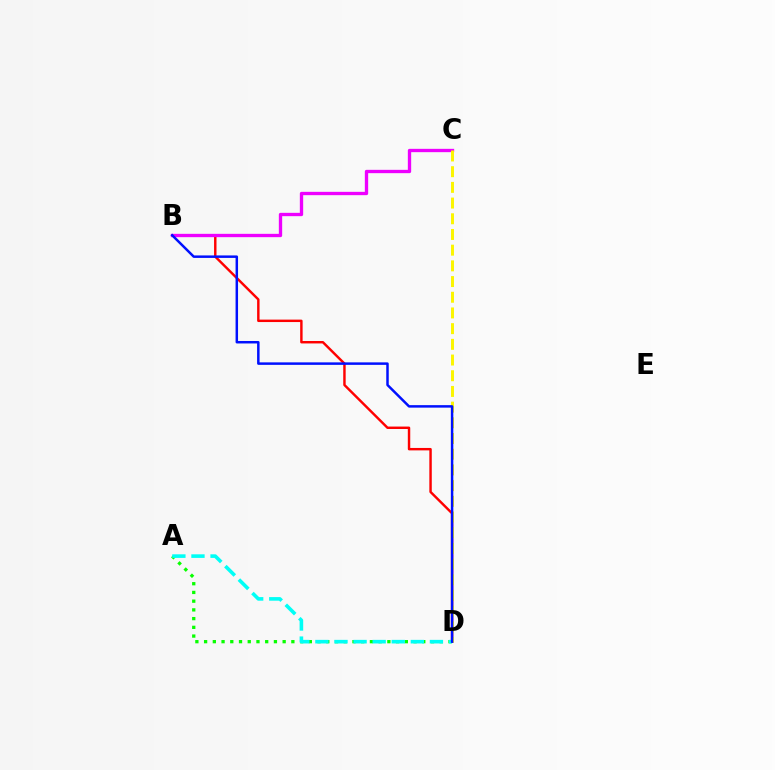{('B', 'D'): [{'color': '#ff0000', 'line_style': 'solid', 'thickness': 1.75}, {'color': '#0010ff', 'line_style': 'solid', 'thickness': 1.79}], ('B', 'C'): [{'color': '#ee00ff', 'line_style': 'solid', 'thickness': 2.4}], ('A', 'D'): [{'color': '#08ff00', 'line_style': 'dotted', 'thickness': 2.37}, {'color': '#00fff6', 'line_style': 'dashed', 'thickness': 2.59}], ('C', 'D'): [{'color': '#fcf500', 'line_style': 'dashed', 'thickness': 2.13}]}